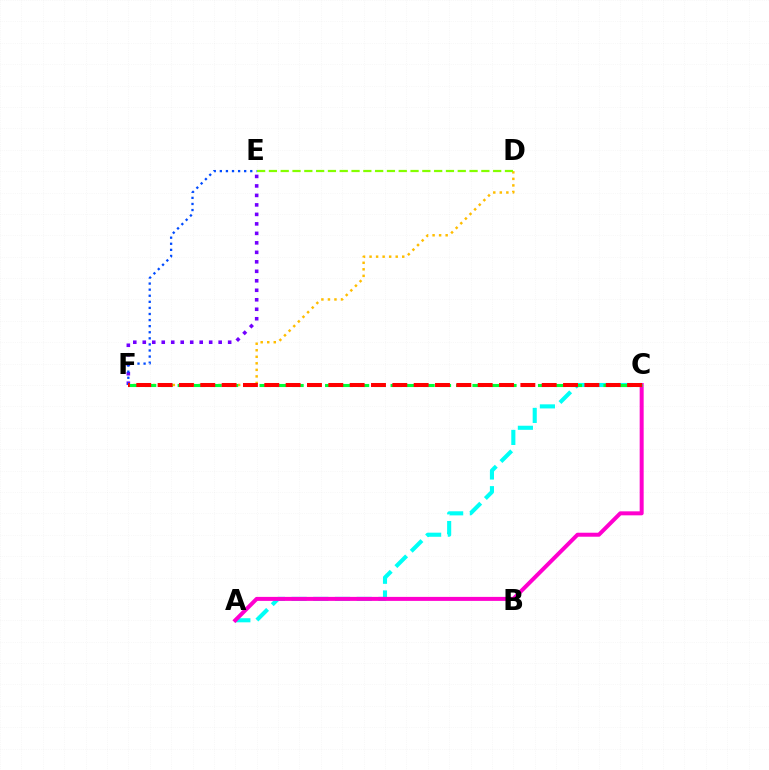{('A', 'C'): [{'color': '#00fff6', 'line_style': 'dashed', 'thickness': 2.95}, {'color': '#ff00cf', 'line_style': 'solid', 'thickness': 2.88}], ('E', 'F'): [{'color': '#7200ff', 'line_style': 'dotted', 'thickness': 2.58}, {'color': '#004bff', 'line_style': 'dotted', 'thickness': 1.65}], ('D', 'F'): [{'color': '#ffbd00', 'line_style': 'dotted', 'thickness': 1.78}], ('C', 'F'): [{'color': '#00ff39', 'line_style': 'dashed', 'thickness': 2.22}, {'color': '#ff0000', 'line_style': 'dashed', 'thickness': 2.9}], ('D', 'E'): [{'color': '#84ff00', 'line_style': 'dashed', 'thickness': 1.6}]}